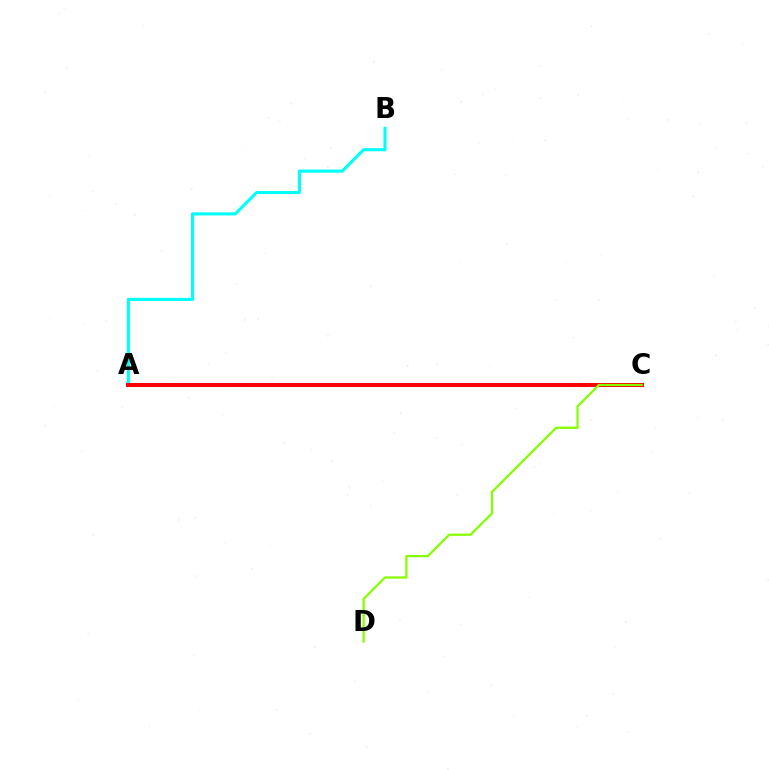{('A', 'C'): [{'color': '#7200ff', 'line_style': 'solid', 'thickness': 2.83}, {'color': '#ff0000', 'line_style': 'solid', 'thickness': 2.81}], ('A', 'B'): [{'color': '#00fff6', 'line_style': 'solid', 'thickness': 2.24}], ('C', 'D'): [{'color': '#84ff00', 'line_style': 'solid', 'thickness': 1.62}]}